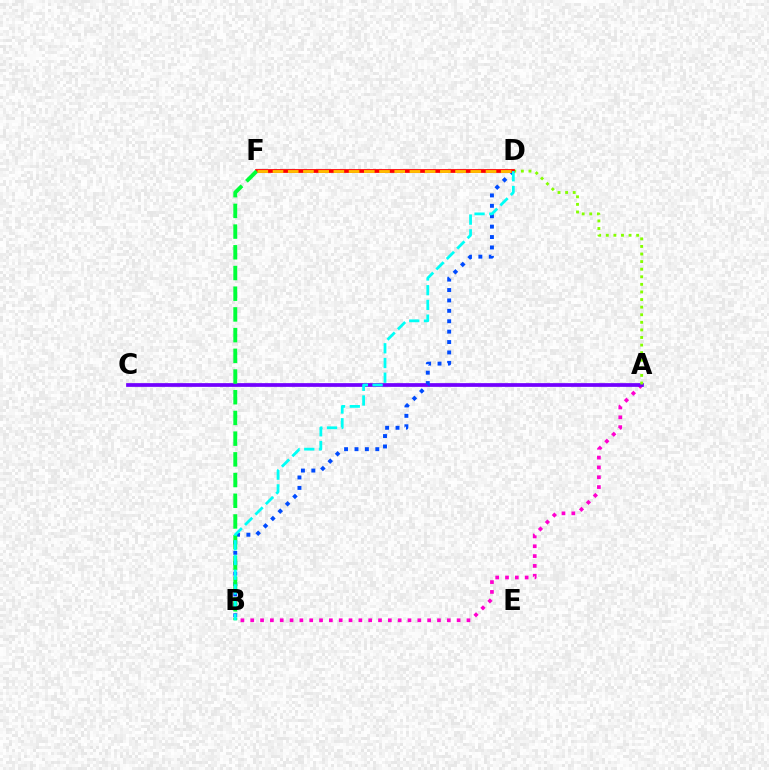{('A', 'B'): [{'color': '#ff00cf', 'line_style': 'dotted', 'thickness': 2.67}], ('A', 'C'): [{'color': '#7200ff', 'line_style': 'solid', 'thickness': 2.68}], ('A', 'D'): [{'color': '#84ff00', 'line_style': 'dotted', 'thickness': 2.06}], ('B', 'D'): [{'color': '#004bff', 'line_style': 'dotted', 'thickness': 2.83}, {'color': '#00fff6', 'line_style': 'dashed', 'thickness': 2.0}], ('D', 'F'): [{'color': '#ff0000', 'line_style': 'solid', 'thickness': 2.7}, {'color': '#ffbd00', 'line_style': 'dashed', 'thickness': 2.07}], ('B', 'F'): [{'color': '#00ff39', 'line_style': 'dashed', 'thickness': 2.81}]}